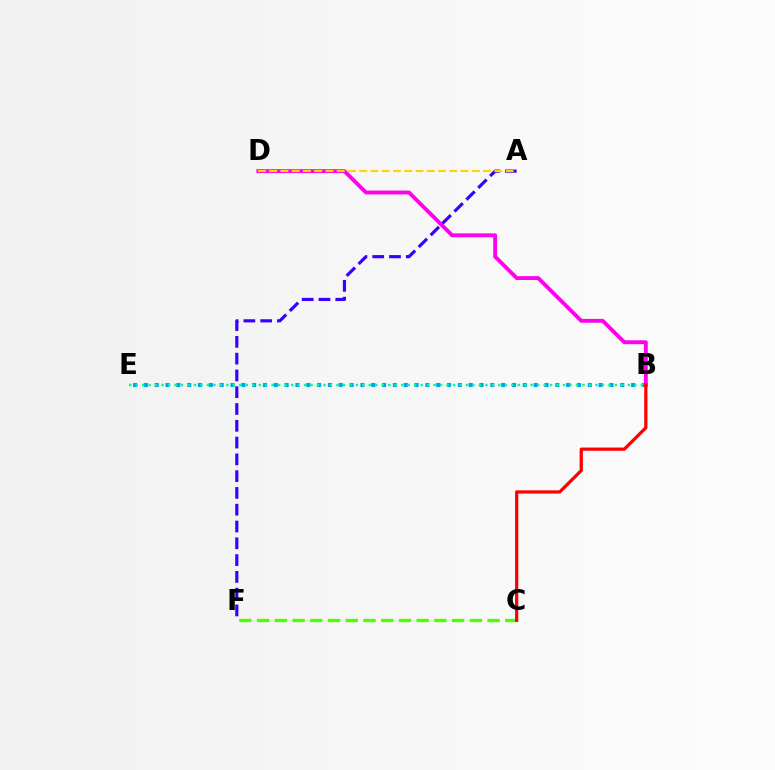{('B', 'E'): [{'color': '#009eff', 'line_style': 'dotted', 'thickness': 2.94}, {'color': '#00ff86', 'line_style': 'dotted', 'thickness': 1.76}], ('B', 'D'): [{'color': '#ff00ed', 'line_style': 'solid', 'thickness': 2.78}], ('A', 'F'): [{'color': '#3700ff', 'line_style': 'dashed', 'thickness': 2.28}], ('C', 'F'): [{'color': '#4fff00', 'line_style': 'dashed', 'thickness': 2.41}], ('A', 'D'): [{'color': '#ffd500', 'line_style': 'dashed', 'thickness': 1.53}], ('B', 'C'): [{'color': '#ff0000', 'line_style': 'solid', 'thickness': 2.32}]}